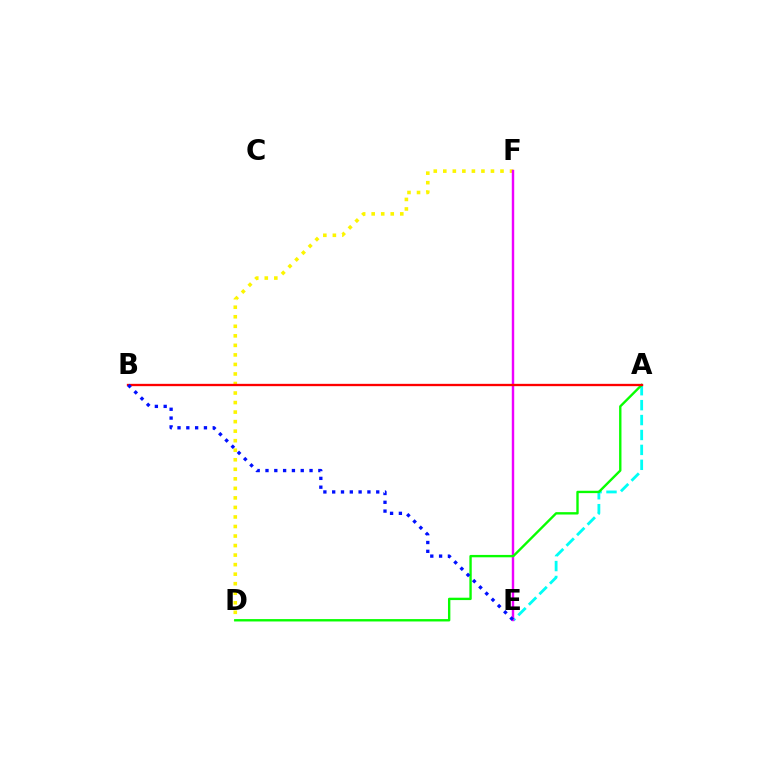{('A', 'E'): [{'color': '#00fff6', 'line_style': 'dashed', 'thickness': 2.03}], ('D', 'F'): [{'color': '#fcf500', 'line_style': 'dotted', 'thickness': 2.59}], ('E', 'F'): [{'color': '#ee00ff', 'line_style': 'solid', 'thickness': 1.74}], ('A', 'D'): [{'color': '#08ff00', 'line_style': 'solid', 'thickness': 1.71}], ('A', 'B'): [{'color': '#ff0000', 'line_style': 'solid', 'thickness': 1.67}], ('B', 'E'): [{'color': '#0010ff', 'line_style': 'dotted', 'thickness': 2.39}]}